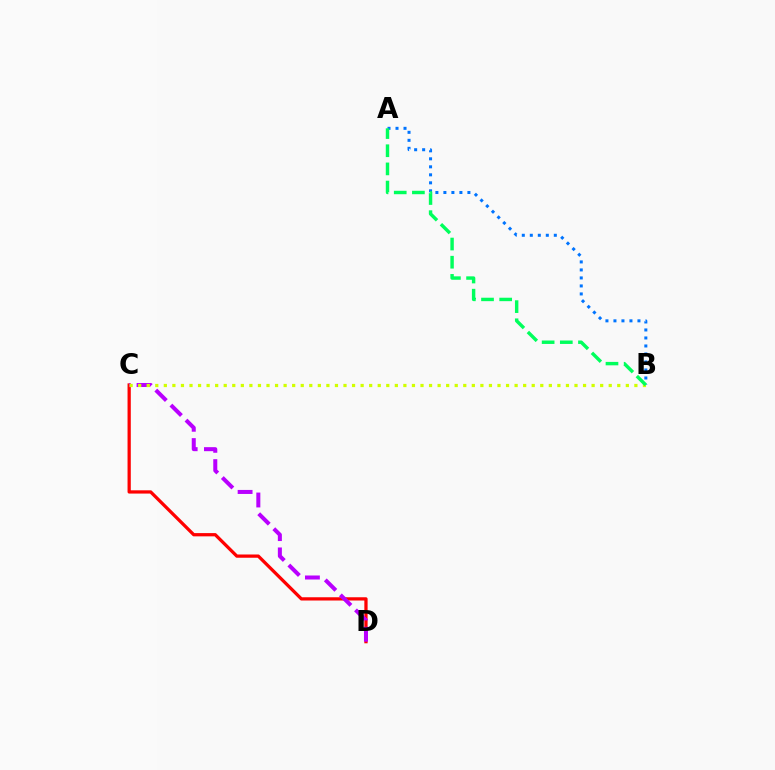{('C', 'D'): [{'color': '#ff0000', 'line_style': 'solid', 'thickness': 2.34}, {'color': '#b900ff', 'line_style': 'dashed', 'thickness': 2.89}], ('A', 'B'): [{'color': '#0074ff', 'line_style': 'dotted', 'thickness': 2.17}, {'color': '#00ff5c', 'line_style': 'dashed', 'thickness': 2.47}], ('B', 'C'): [{'color': '#d1ff00', 'line_style': 'dotted', 'thickness': 2.32}]}